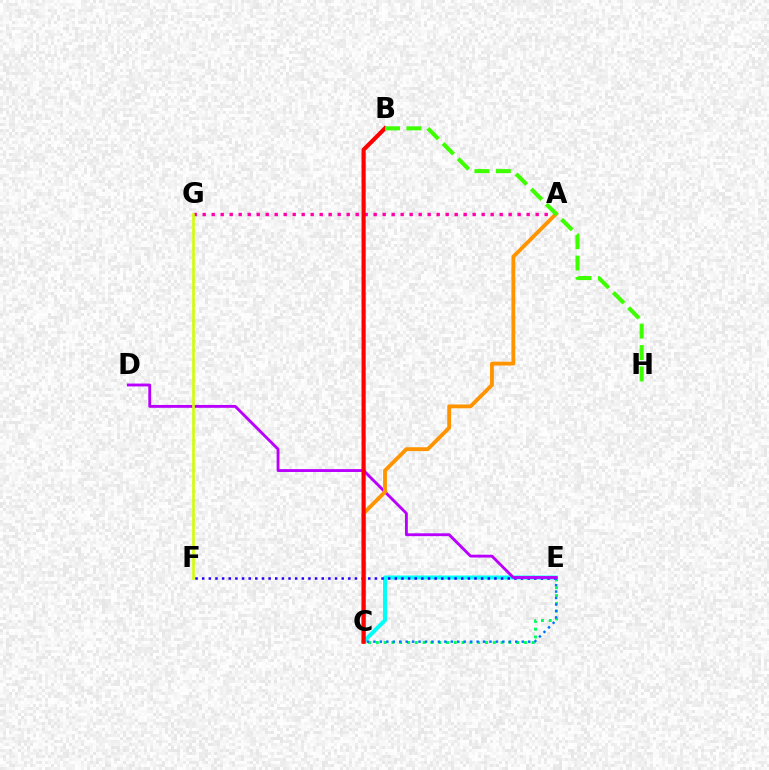{('C', 'E'): [{'color': '#00fff6', 'line_style': 'solid', 'thickness': 2.85}, {'color': '#00ff5c', 'line_style': 'dotted', 'thickness': 2.12}, {'color': '#0074ff', 'line_style': 'dotted', 'thickness': 1.75}], ('E', 'F'): [{'color': '#2500ff', 'line_style': 'dotted', 'thickness': 1.8}], ('A', 'G'): [{'color': '#ff00ac', 'line_style': 'dotted', 'thickness': 2.45}], ('D', 'E'): [{'color': '#b900ff', 'line_style': 'solid', 'thickness': 2.06}], ('A', 'C'): [{'color': '#ff9400', 'line_style': 'solid', 'thickness': 2.77}], ('B', 'C'): [{'color': '#ff0000', 'line_style': 'solid', 'thickness': 3.0}], ('F', 'G'): [{'color': '#d1ff00', 'line_style': 'solid', 'thickness': 1.87}], ('B', 'H'): [{'color': '#3dff00', 'line_style': 'dashed', 'thickness': 2.91}]}